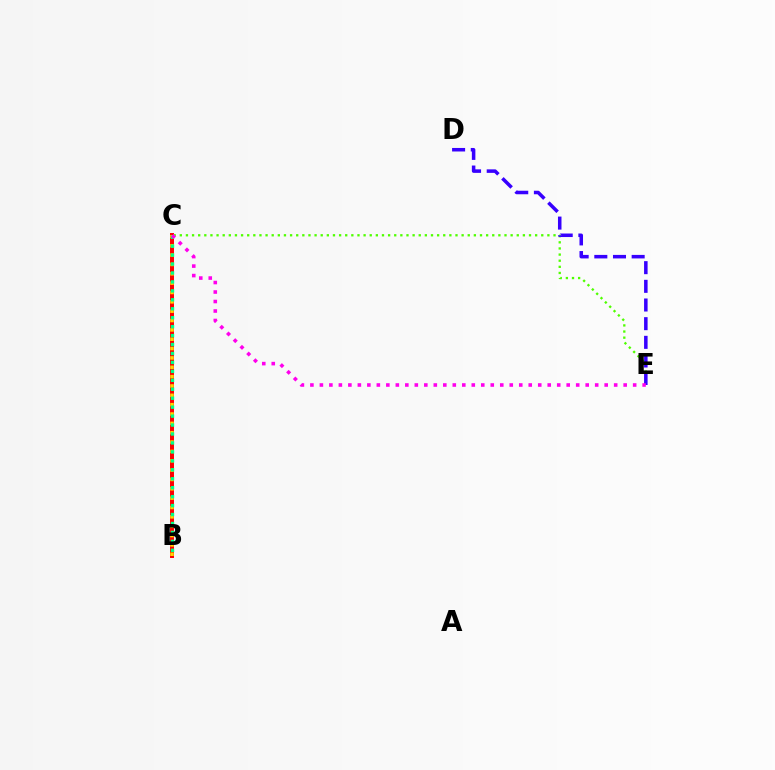{('B', 'C'): [{'color': '#009eff', 'line_style': 'dashed', 'thickness': 1.53}, {'color': '#ff0000', 'line_style': 'solid', 'thickness': 2.85}, {'color': '#ffd500', 'line_style': 'dotted', 'thickness': 2.54}, {'color': '#00ff86', 'line_style': 'dotted', 'thickness': 2.43}], ('C', 'E'): [{'color': '#4fff00', 'line_style': 'dotted', 'thickness': 1.66}, {'color': '#ff00ed', 'line_style': 'dotted', 'thickness': 2.58}], ('D', 'E'): [{'color': '#3700ff', 'line_style': 'dashed', 'thickness': 2.54}]}